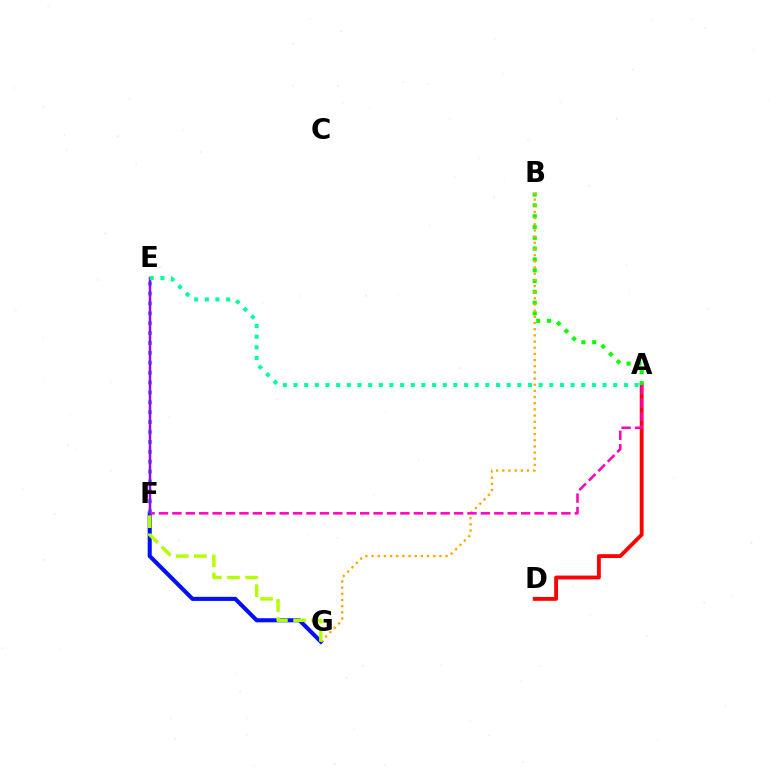{('A', 'D'): [{'color': '#ff0000', 'line_style': 'solid', 'thickness': 2.77}], ('F', 'G'): [{'color': '#0010ff', 'line_style': 'solid', 'thickness': 2.94}, {'color': '#b3ff00', 'line_style': 'dashed', 'thickness': 2.47}], ('A', 'B'): [{'color': '#08ff00', 'line_style': 'dotted', 'thickness': 2.94}], ('B', 'G'): [{'color': '#ffa500', 'line_style': 'dotted', 'thickness': 1.68}], ('A', 'F'): [{'color': '#ff00bd', 'line_style': 'dashed', 'thickness': 1.82}], ('E', 'F'): [{'color': '#00b5ff', 'line_style': 'dotted', 'thickness': 2.69}, {'color': '#9b00ff', 'line_style': 'solid', 'thickness': 1.8}], ('A', 'E'): [{'color': '#00ff9d', 'line_style': 'dotted', 'thickness': 2.9}]}